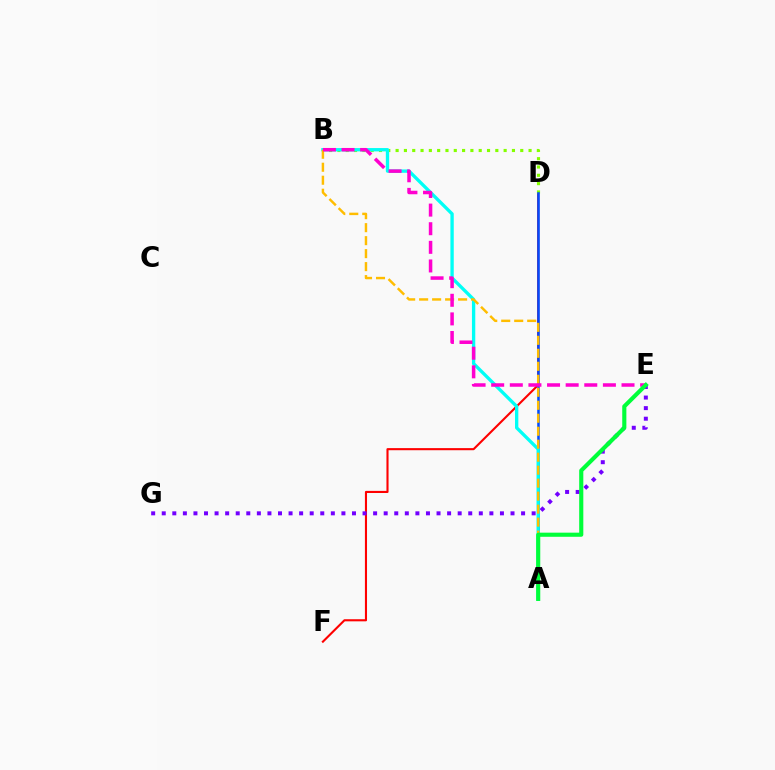{('D', 'F'): [{'color': '#ff0000', 'line_style': 'solid', 'thickness': 1.52}], ('B', 'D'): [{'color': '#84ff00', 'line_style': 'dotted', 'thickness': 2.26}], ('E', 'G'): [{'color': '#7200ff', 'line_style': 'dotted', 'thickness': 2.87}], ('A', 'D'): [{'color': '#004bff', 'line_style': 'solid', 'thickness': 1.83}], ('A', 'B'): [{'color': '#00fff6', 'line_style': 'solid', 'thickness': 2.4}, {'color': '#ffbd00', 'line_style': 'dashed', 'thickness': 1.76}], ('B', 'E'): [{'color': '#ff00cf', 'line_style': 'dashed', 'thickness': 2.53}], ('A', 'E'): [{'color': '#00ff39', 'line_style': 'solid', 'thickness': 2.97}]}